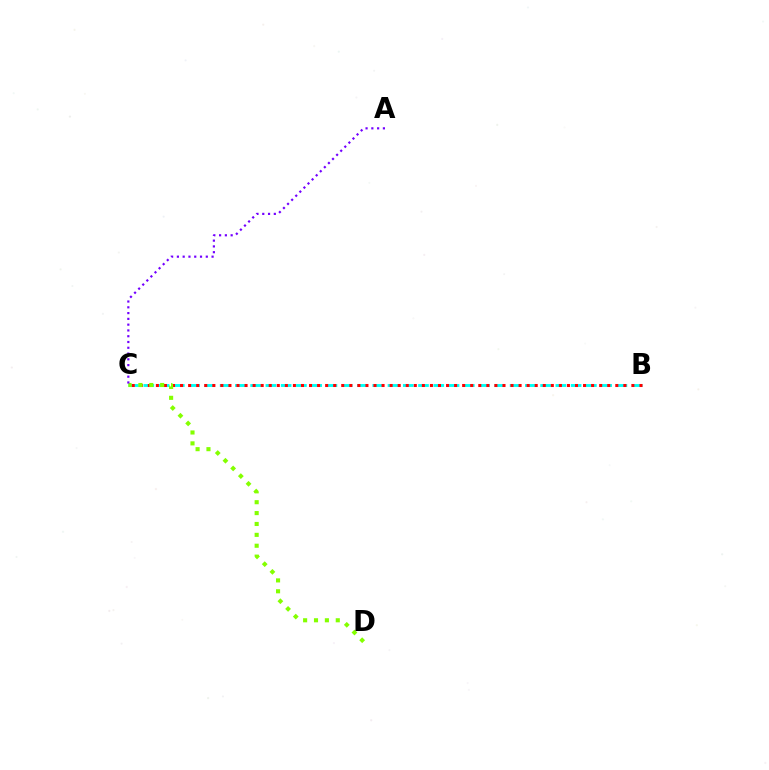{('B', 'C'): [{'color': '#00fff6', 'line_style': 'dashed', 'thickness': 2.07}, {'color': '#ff0000', 'line_style': 'dotted', 'thickness': 2.19}], ('C', 'D'): [{'color': '#84ff00', 'line_style': 'dotted', 'thickness': 2.96}], ('A', 'C'): [{'color': '#7200ff', 'line_style': 'dotted', 'thickness': 1.57}]}